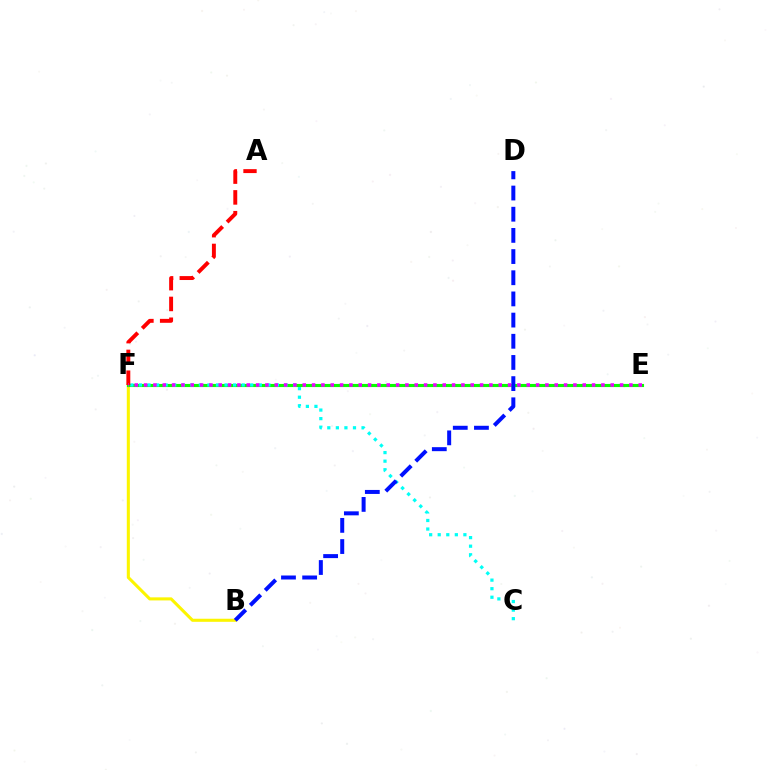{('B', 'F'): [{'color': '#fcf500', 'line_style': 'solid', 'thickness': 2.21}], ('E', 'F'): [{'color': '#08ff00', 'line_style': 'solid', 'thickness': 2.24}, {'color': '#ee00ff', 'line_style': 'dotted', 'thickness': 2.54}], ('C', 'F'): [{'color': '#00fff6', 'line_style': 'dotted', 'thickness': 2.33}], ('B', 'D'): [{'color': '#0010ff', 'line_style': 'dashed', 'thickness': 2.88}], ('A', 'F'): [{'color': '#ff0000', 'line_style': 'dashed', 'thickness': 2.83}]}